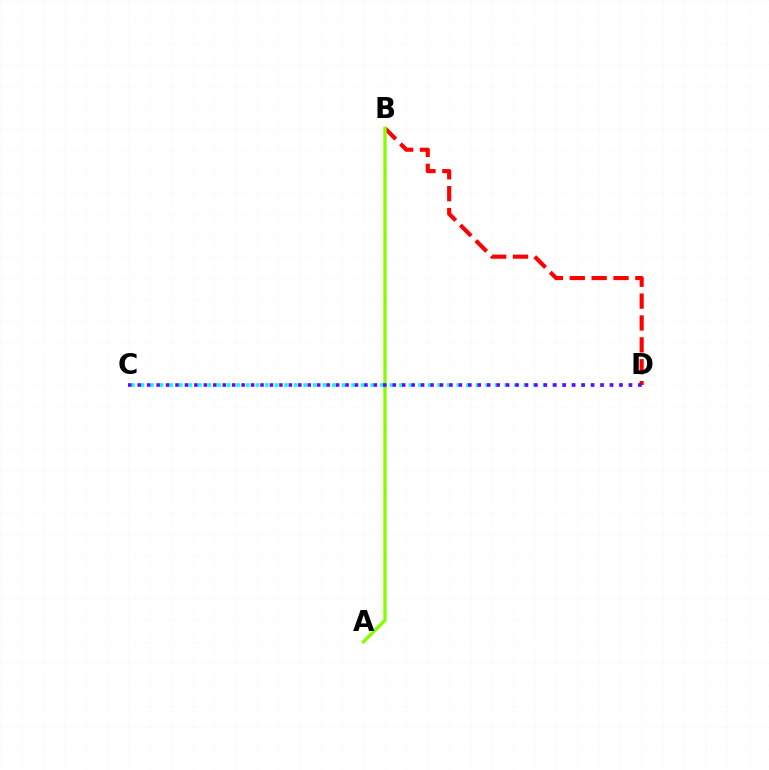{('C', 'D'): [{'color': '#00fff6', 'line_style': 'dotted', 'thickness': 2.6}, {'color': '#7200ff', 'line_style': 'dotted', 'thickness': 2.57}], ('B', 'D'): [{'color': '#ff0000', 'line_style': 'dashed', 'thickness': 2.97}], ('A', 'B'): [{'color': '#84ff00', 'line_style': 'solid', 'thickness': 2.4}]}